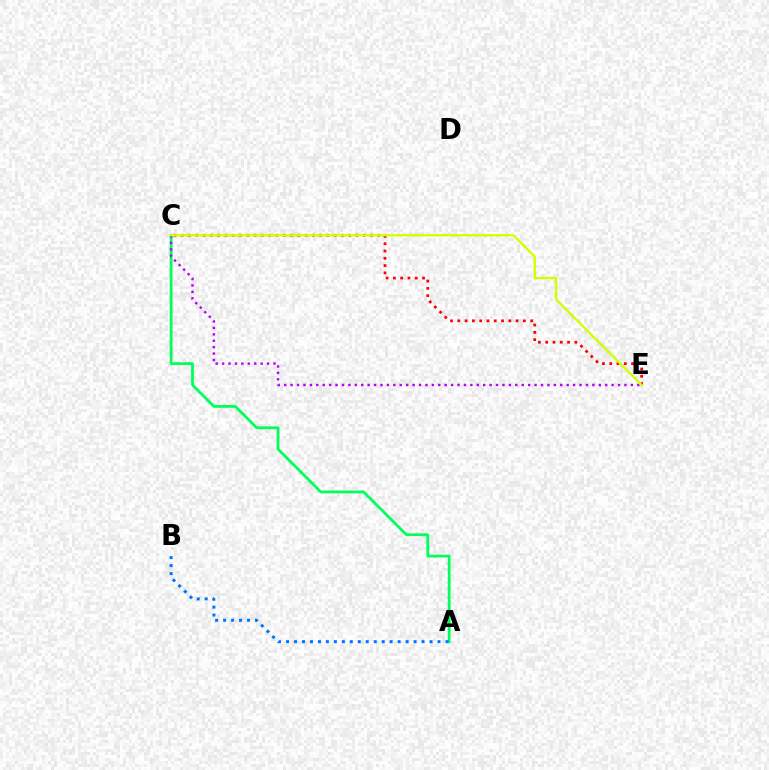{('A', 'C'): [{'color': '#00ff5c', 'line_style': 'solid', 'thickness': 2.0}], ('C', 'E'): [{'color': '#ff0000', 'line_style': 'dotted', 'thickness': 1.98}, {'color': '#b900ff', 'line_style': 'dotted', 'thickness': 1.74}, {'color': '#d1ff00', 'line_style': 'solid', 'thickness': 1.68}], ('A', 'B'): [{'color': '#0074ff', 'line_style': 'dotted', 'thickness': 2.17}]}